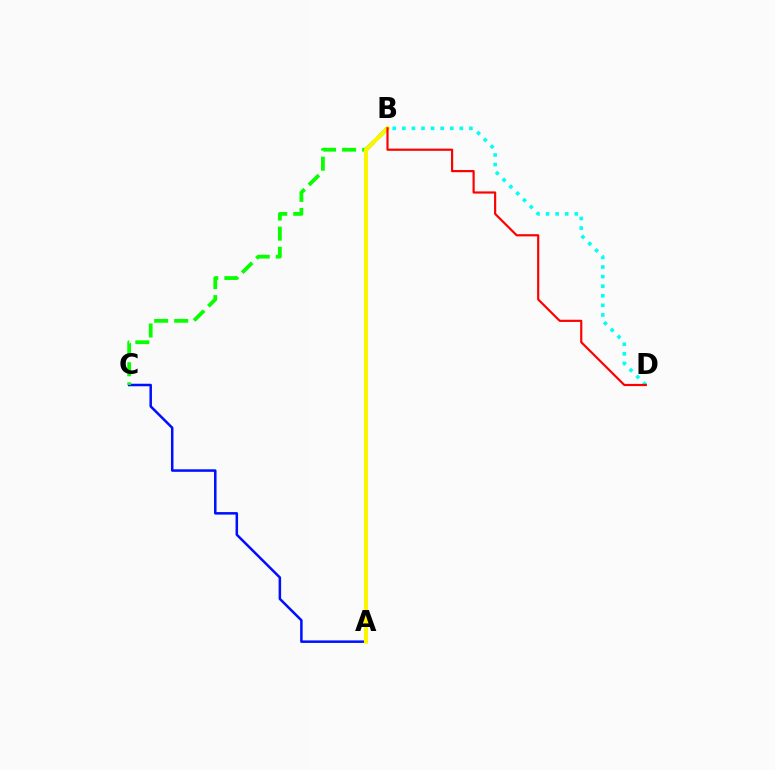{('A', 'C'): [{'color': '#0010ff', 'line_style': 'solid', 'thickness': 1.81}], ('A', 'B'): [{'color': '#ee00ff', 'line_style': 'dashed', 'thickness': 2.41}, {'color': '#fcf500', 'line_style': 'solid', 'thickness': 2.92}], ('B', 'C'): [{'color': '#08ff00', 'line_style': 'dashed', 'thickness': 2.73}], ('B', 'D'): [{'color': '#00fff6', 'line_style': 'dotted', 'thickness': 2.6}, {'color': '#ff0000', 'line_style': 'solid', 'thickness': 1.57}]}